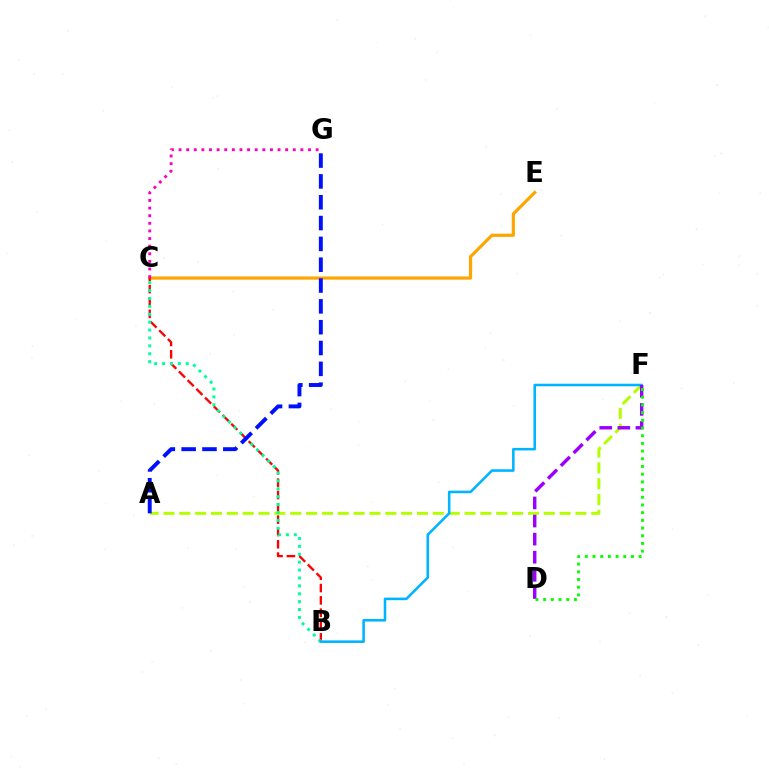{('C', 'E'): [{'color': '#ffa500', 'line_style': 'solid', 'thickness': 2.3}], ('A', 'F'): [{'color': '#b3ff00', 'line_style': 'dashed', 'thickness': 2.15}], ('B', 'C'): [{'color': '#ff0000', 'line_style': 'dashed', 'thickness': 1.68}, {'color': '#00ff9d', 'line_style': 'dotted', 'thickness': 2.15}], ('B', 'F'): [{'color': '#00b5ff', 'line_style': 'solid', 'thickness': 1.85}], ('C', 'G'): [{'color': '#ff00bd', 'line_style': 'dotted', 'thickness': 2.07}], ('A', 'G'): [{'color': '#0010ff', 'line_style': 'dashed', 'thickness': 2.83}], ('D', 'F'): [{'color': '#9b00ff', 'line_style': 'dashed', 'thickness': 2.46}, {'color': '#08ff00', 'line_style': 'dotted', 'thickness': 2.09}]}